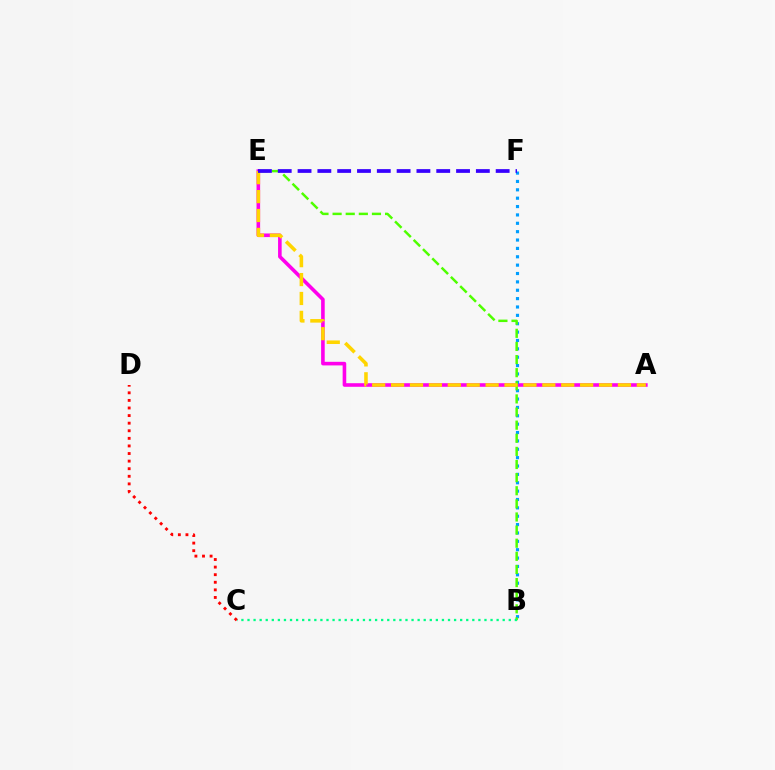{('A', 'E'): [{'color': '#ff00ed', 'line_style': 'solid', 'thickness': 2.59}, {'color': '#ffd500', 'line_style': 'dashed', 'thickness': 2.57}], ('B', 'F'): [{'color': '#009eff', 'line_style': 'dotted', 'thickness': 2.27}], ('B', 'E'): [{'color': '#4fff00', 'line_style': 'dashed', 'thickness': 1.78}], ('B', 'C'): [{'color': '#00ff86', 'line_style': 'dotted', 'thickness': 1.65}], ('E', 'F'): [{'color': '#3700ff', 'line_style': 'dashed', 'thickness': 2.69}], ('C', 'D'): [{'color': '#ff0000', 'line_style': 'dotted', 'thickness': 2.06}]}